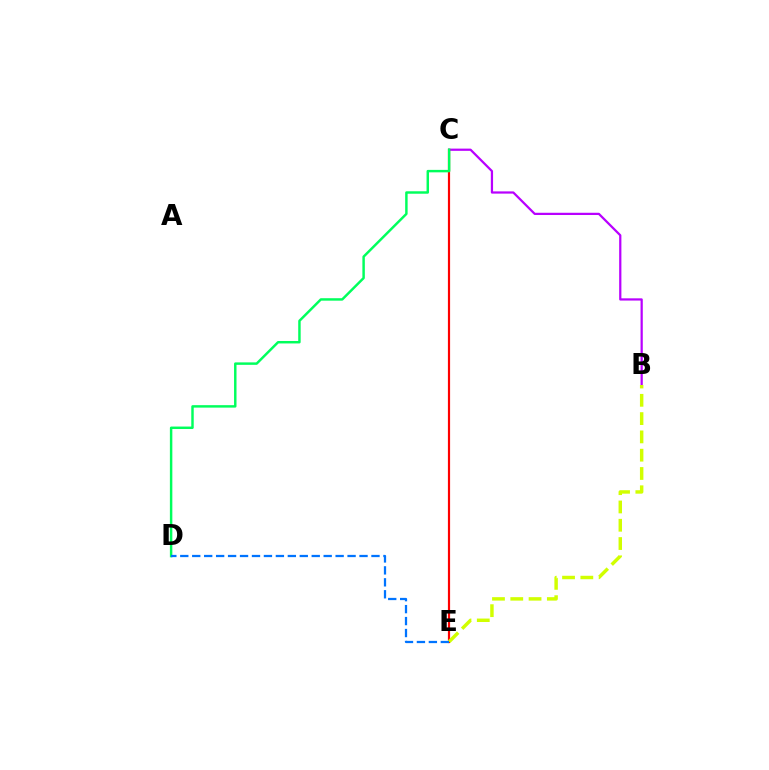{('B', 'C'): [{'color': '#b900ff', 'line_style': 'solid', 'thickness': 1.61}], ('C', 'E'): [{'color': '#ff0000', 'line_style': 'solid', 'thickness': 1.58}], ('C', 'D'): [{'color': '#00ff5c', 'line_style': 'solid', 'thickness': 1.77}], ('B', 'E'): [{'color': '#d1ff00', 'line_style': 'dashed', 'thickness': 2.48}], ('D', 'E'): [{'color': '#0074ff', 'line_style': 'dashed', 'thickness': 1.62}]}